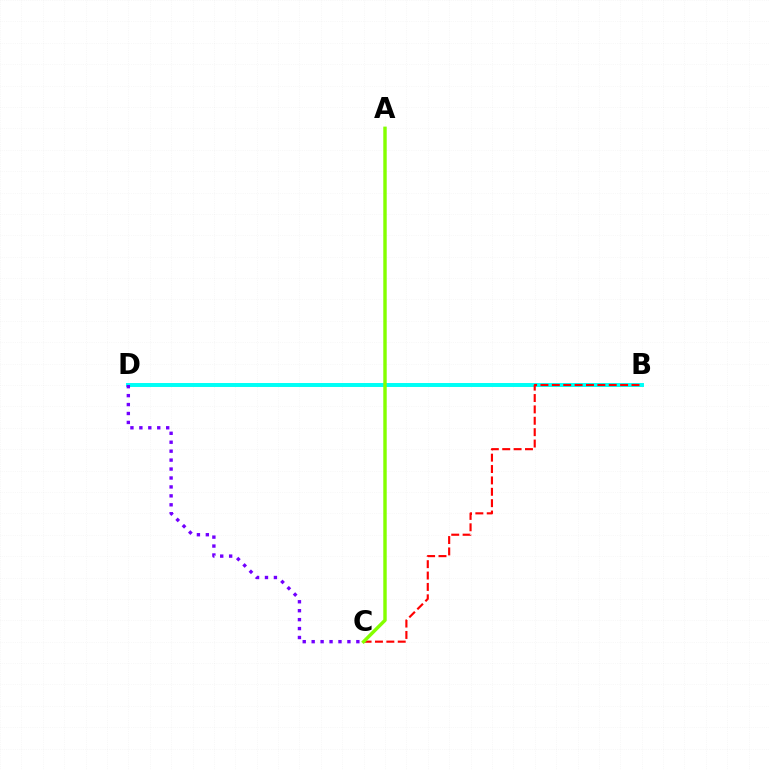{('B', 'D'): [{'color': '#00fff6', 'line_style': 'solid', 'thickness': 2.85}], ('C', 'D'): [{'color': '#7200ff', 'line_style': 'dotted', 'thickness': 2.43}], ('B', 'C'): [{'color': '#ff0000', 'line_style': 'dashed', 'thickness': 1.55}], ('A', 'C'): [{'color': '#84ff00', 'line_style': 'solid', 'thickness': 2.47}]}